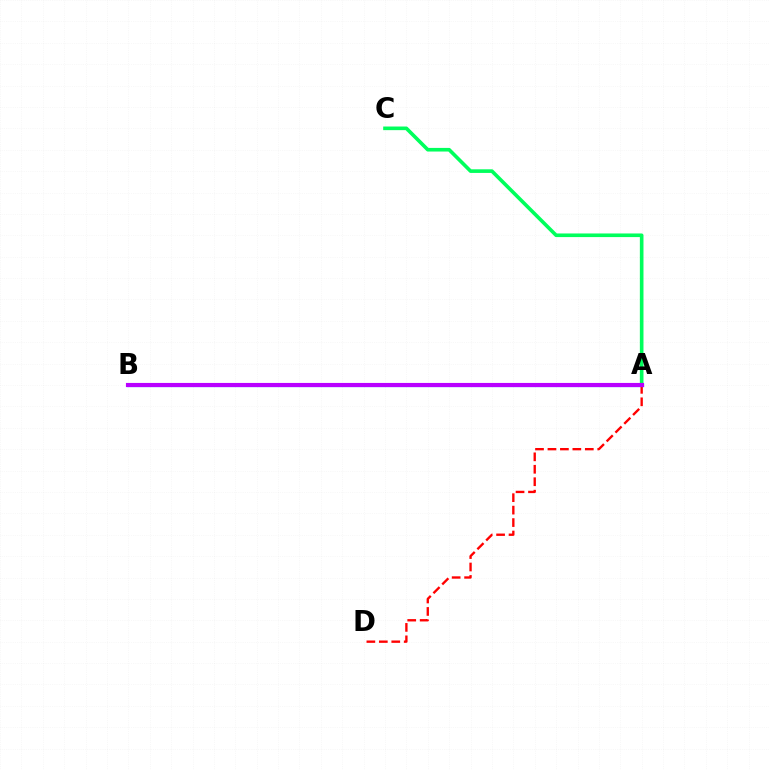{('A', 'D'): [{'color': '#ff0000', 'line_style': 'dashed', 'thickness': 1.69}], ('A', 'C'): [{'color': '#00ff5c', 'line_style': 'solid', 'thickness': 2.61}], ('A', 'B'): [{'color': '#d1ff00', 'line_style': 'solid', 'thickness': 1.58}, {'color': '#0074ff', 'line_style': 'solid', 'thickness': 2.29}, {'color': '#b900ff', 'line_style': 'solid', 'thickness': 2.97}]}